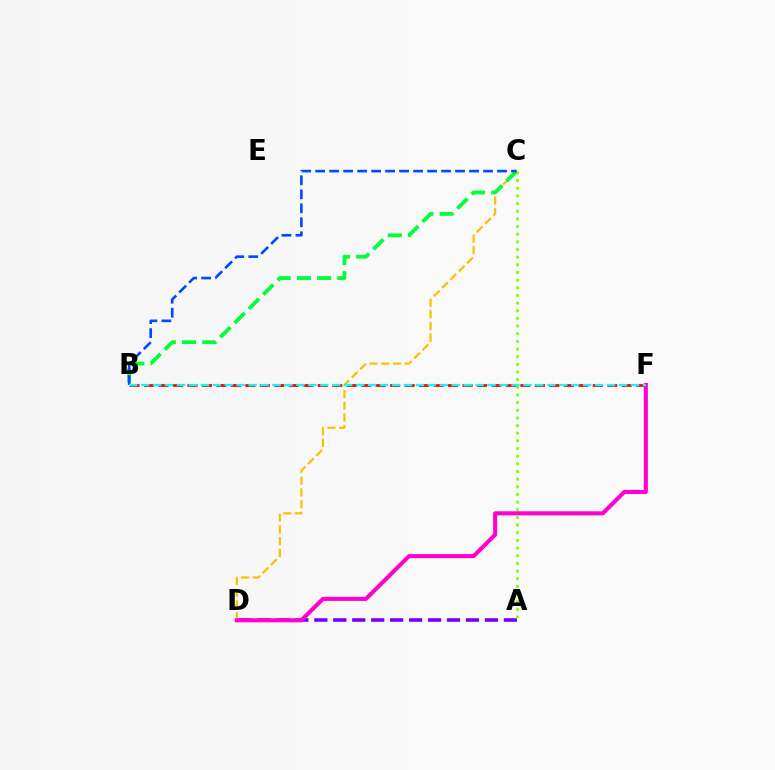{('C', 'D'): [{'color': '#ffbd00', 'line_style': 'dashed', 'thickness': 1.59}], ('B', 'C'): [{'color': '#00ff39', 'line_style': 'dashed', 'thickness': 2.74}, {'color': '#004bff', 'line_style': 'dashed', 'thickness': 1.9}], ('A', 'D'): [{'color': '#7200ff', 'line_style': 'dashed', 'thickness': 2.57}], ('A', 'C'): [{'color': '#84ff00', 'line_style': 'dotted', 'thickness': 2.08}], ('B', 'F'): [{'color': '#ff0000', 'line_style': 'dashed', 'thickness': 1.97}, {'color': '#00fff6', 'line_style': 'dashed', 'thickness': 1.62}], ('D', 'F'): [{'color': '#ff00cf', 'line_style': 'solid', 'thickness': 2.93}]}